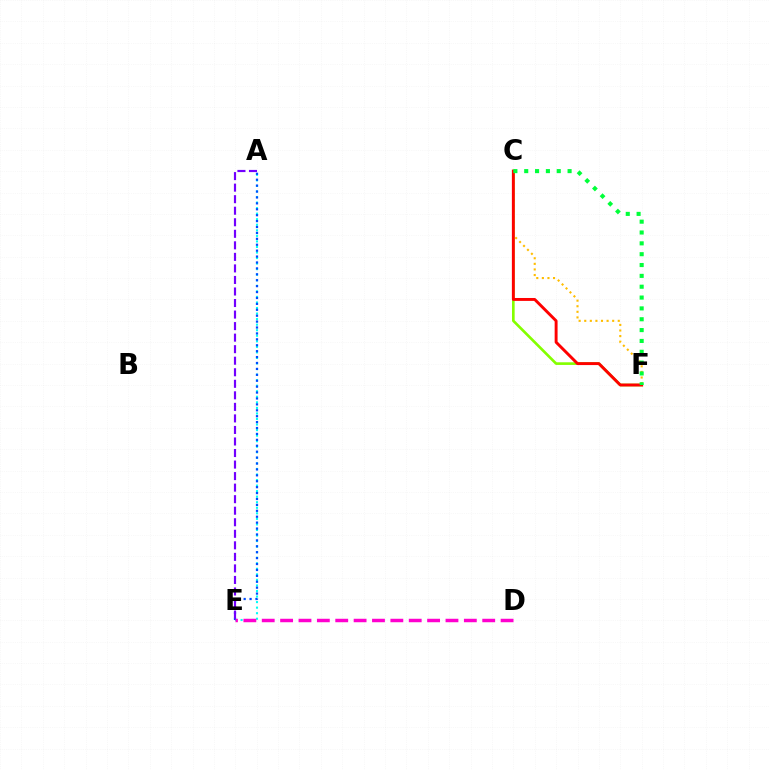{('A', 'E'): [{'color': '#00fff6', 'line_style': 'dotted', 'thickness': 1.51}, {'color': '#004bff', 'line_style': 'dotted', 'thickness': 1.61}, {'color': '#7200ff', 'line_style': 'dashed', 'thickness': 1.57}], ('C', 'F'): [{'color': '#ffbd00', 'line_style': 'dotted', 'thickness': 1.52}, {'color': '#84ff00', 'line_style': 'solid', 'thickness': 1.91}, {'color': '#ff0000', 'line_style': 'solid', 'thickness': 2.1}, {'color': '#00ff39', 'line_style': 'dotted', 'thickness': 2.95}], ('D', 'E'): [{'color': '#ff00cf', 'line_style': 'dashed', 'thickness': 2.5}]}